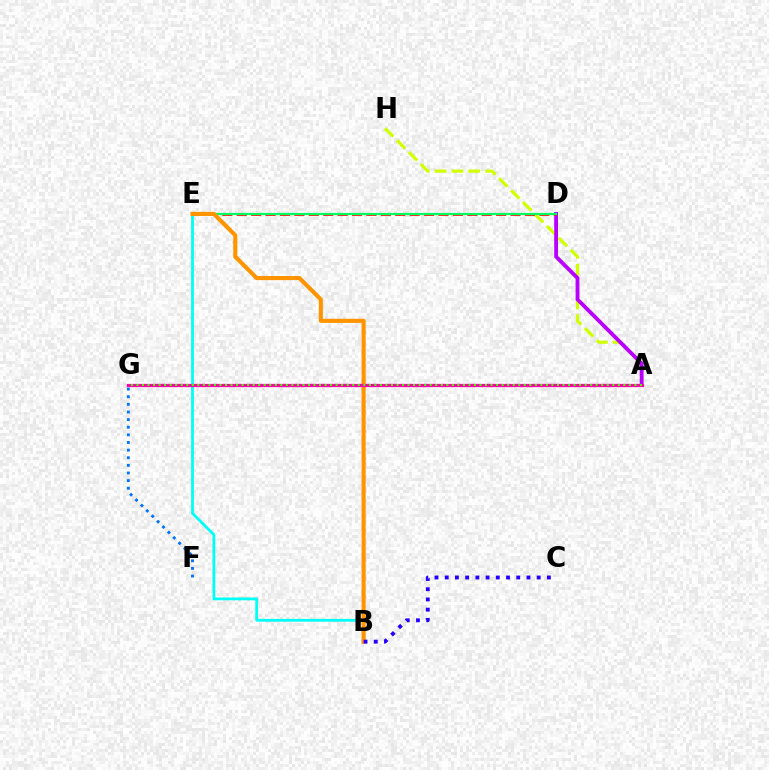{('A', 'H'): [{'color': '#d1ff00', 'line_style': 'dashed', 'thickness': 2.29}], ('A', 'D'): [{'color': '#b900ff', 'line_style': 'solid', 'thickness': 2.76}], ('D', 'E'): [{'color': '#ff0000', 'line_style': 'dashed', 'thickness': 1.96}, {'color': '#00ff5c', 'line_style': 'solid', 'thickness': 1.61}], ('B', 'E'): [{'color': '#00fff6', 'line_style': 'solid', 'thickness': 2.0}, {'color': '#ff9400', 'line_style': 'solid', 'thickness': 2.96}], ('B', 'C'): [{'color': '#2500ff', 'line_style': 'dotted', 'thickness': 2.78}], ('A', 'G'): [{'color': '#ff00ac', 'line_style': 'solid', 'thickness': 2.33}, {'color': '#3dff00', 'line_style': 'dotted', 'thickness': 1.5}], ('F', 'G'): [{'color': '#0074ff', 'line_style': 'dotted', 'thickness': 2.07}]}